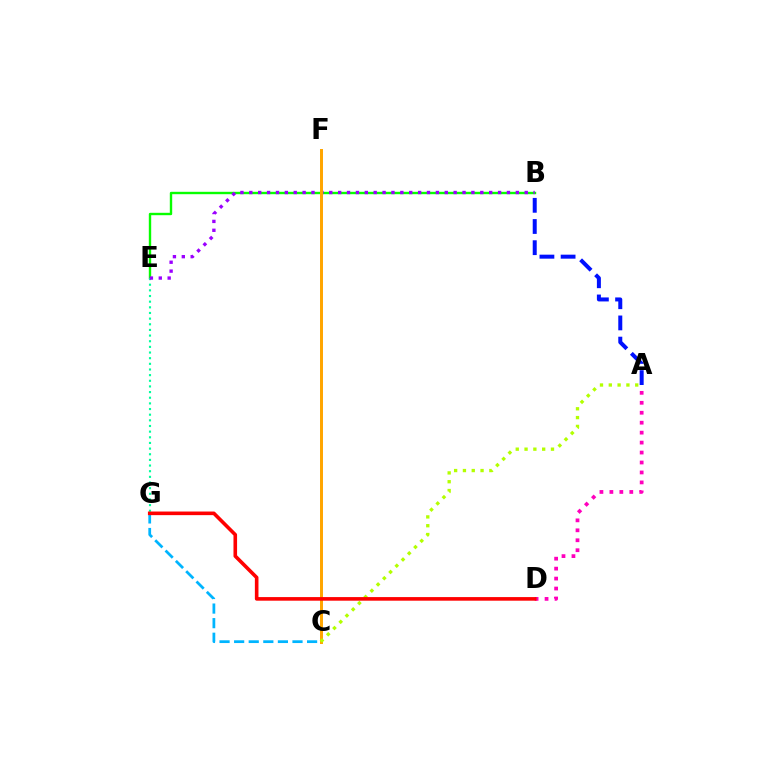{('B', 'E'): [{'color': '#08ff00', 'line_style': 'solid', 'thickness': 1.72}, {'color': '#9b00ff', 'line_style': 'dotted', 'thickness': 2.41}], ('A', 'D'): [{'color': '#ff00bd', 'line_style': 'dotted', 'thickness': 2.7}], ('E', 'G'): [{'color': '#00ff9d', 'line_style': 'dotted', 'thickness': 1.54}], ('C', 'G'): [{'color': '#00b5ff', 'line_style': 'dashed', 'thickness': 1.98}], ('C', 'F'): [{'color': '#ffa500', 'line_style': 'solid', 'thickness': 2.14}], ('A', 'C'): [{'color': '#b3ff00', 'line_style': 'dotted', 'thickness': 2.39}], ('A', 'B'): [{'color': '#0010ff', 'line_style': 'dashed', 'thickness': 2.88}], ('D', 'G'): [{'color': '#ff0000', 'line_style': 'solid', 'thickness': 2.59}]}